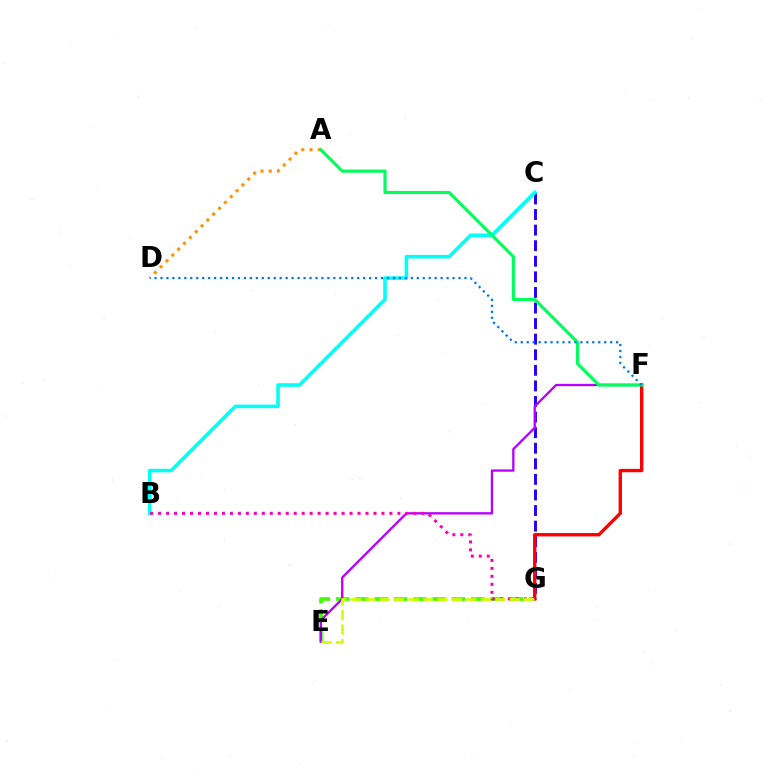{('A', 'D'): [{'color': '#ff9400', 'line_style': 'dotted', 'thickness': 2.25}], ('C', 'G'): [{'color': '#2500ff', 'line_style': 'dashed', 'thickness': 2.12}], ('E', 'G'): [{'color': '#3dff00', 'line_style': 'dashed', 'thickness': 2.62}, {'color': '#d1ff00', 'line_style': 'dashed', 'thickness': 1.96}], ('E', 'F'): [{'color': '#b900ff', 'line_style': 'solid', 'thickness': 1.68}], ('B', 'C'): [{'color': '#00fff6', 'line_style': 'solid', 'thickness': 2.56}], ('F', 'G'): [{'color': '#ff0000', 'line_style': 'solid', 'thickness': 2.42}], ('A', 'F'): [{'color': '#00ff5c', 'line_style': 'solid', 'thickness': 2.27}], ('D', 'F'): [{'color': '#0074ff', 'line_style': 'dotted', 'thickness': 1.62}], ('B', 'G'): [{'color': '#ff00ac', 'line_style': 'dotted', 'thickness': 2.17}]}